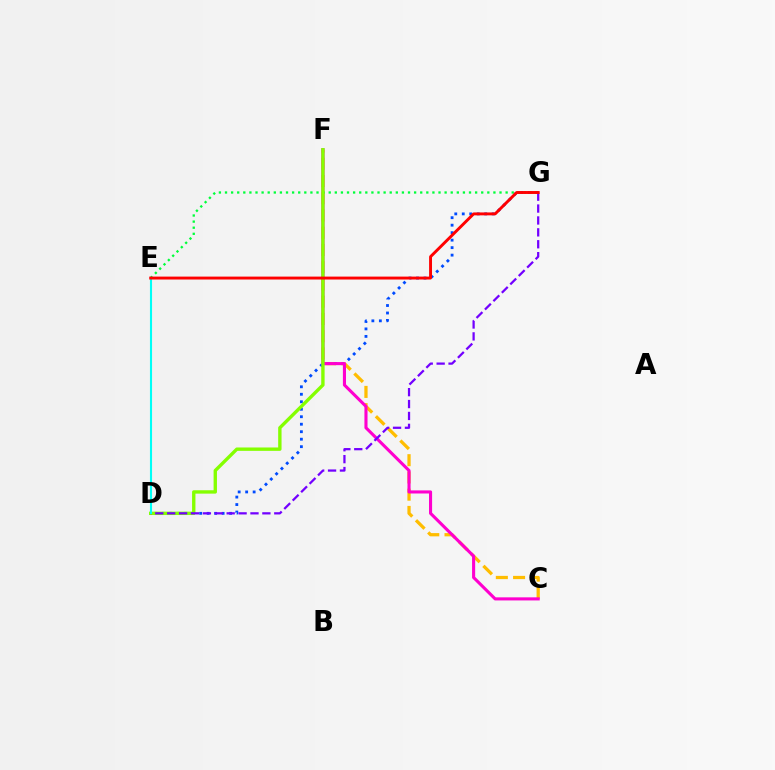{('C', 'F'): [{'color': '#ffbd00', 'line_style': 'dashed', 'thickness': 2.34}, {'color': '#ff00cf', 'line_style': 'solid', 'thickness': 2.23}], ('D', 'G'): [{'color': '#004bff', 'line_style': 'dotted', 'thickness': 2.03}, {'color': '#7200ff', 'line_style': 'dashed', 'thickness': 1.62}], ('E', 'G'): [{'color': '#00ff39', 'line_style': 'dotted', 'thickness': 1.66}, {'color': '#ff0000', 'line_style': 'solid', 'thickness': 2.1}], ('D', 'F'): [{'color': '#84ff00', 'line_style': 'solid', 'thickness': 2.43}], ('D', 'E'): [{'color': '#00fff6', 'line_style': 'solid', 'thickness': 1.51}]}